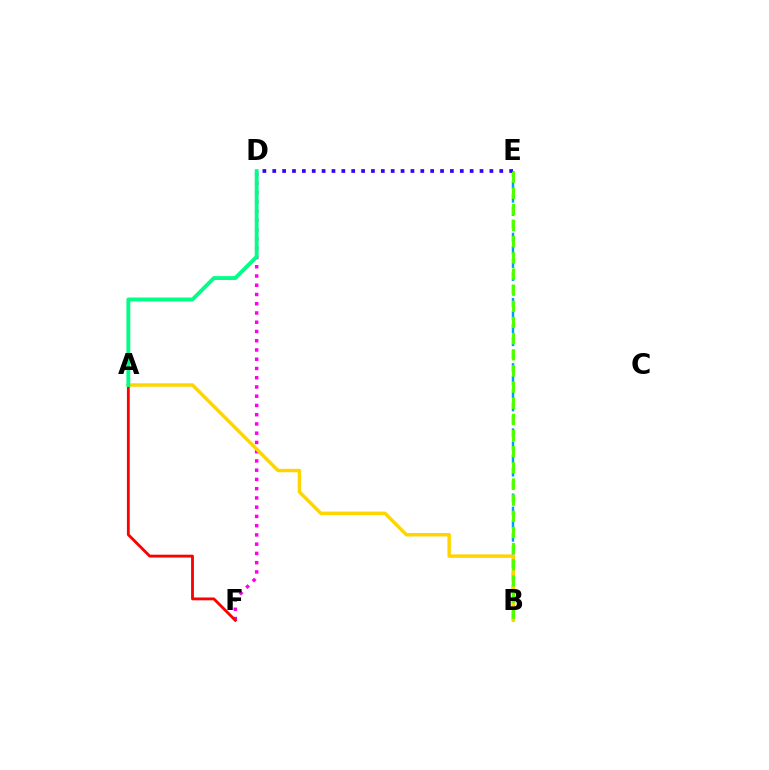{('B', 'E'): [{'color': '#009eff', 'line_style': 'dashed', 'thickness': 1.77}, {'color': '#4fff00', 'line_style': 'dashed', 'thickness': 2.19}], ('D', 'F'): [{'color': '#ff00ed', 'line_style': 'dotted', 'thickness': 2.51}], ('A', 'F'): [{'color': '#ff0000', 'line_style': 'solid', 'thickness': 2.04}], ('A', 'B'): [{'color': '#ffd500', 'line_style': 'solid', 'thickness': 2.5}], ('A', 'D'): [{'color': '#00ff86', 'line_style': 'solid', 'thickness': 2.78}], ('D', 'E'): [{'color': '#3700ff', 'line_style': 'dotted', 'thickness': 2.68}]}